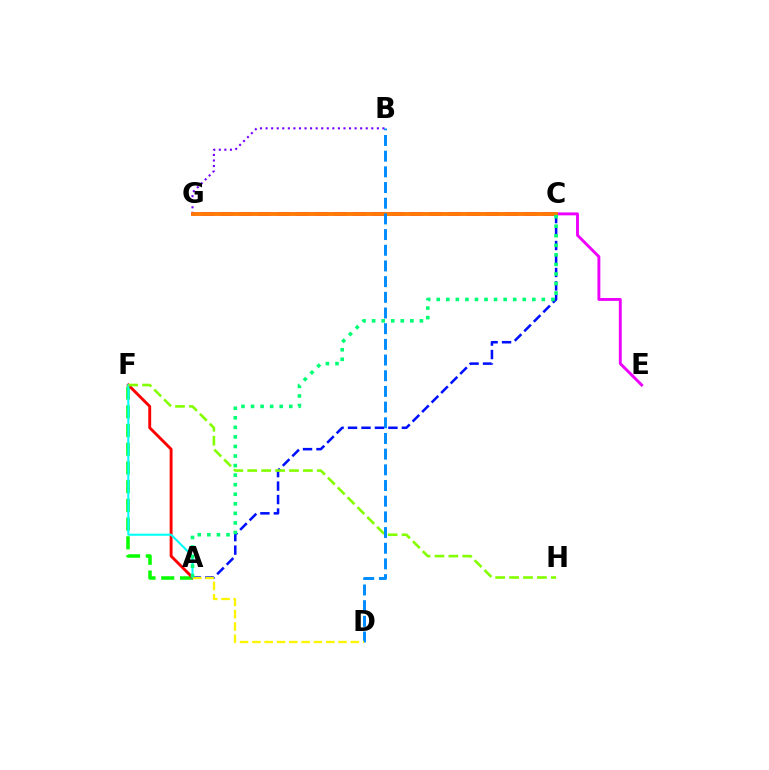{('B', 'G'): [{'color': '#7200ff', 'line_style': 'dotted', 'thickness': 1.51}], ('C', 'G'): [{'color': '#ff0094', 'line_style': 'dashed', 'thickness': 2.58}, {'color': '#ff7c00', 'line_style': 'solid', 'thickness': 2.74}], ('A', 'C'): [{'color': '#0010ff', 'line_style': 'dashed', 'thickness': 1.83}, {'color': '#00ff74', 'line_style': 'dotted', 'thickness': 2.6}], ('A', 'F'): [{'color': '#08ff00', 'line_style': 'dashed', 'thickness': 2.54}, {'color': '#ff0000', 'line_style': 'solid', 'thickness': 2.07}, {'color': '#00fff6', 'line_style': 'solid', 'thickness': 1.51}], ('E', 'G'): [{'color': '#ee00ff', 'line_style': 'solid', 'thickness': 2.09}], ('F', 'H'): [{'color': '#84ff00', 'line_style': 'dashed', 'thickness': 1.89}], ('B', 'D'): [{'color': '#008cff', 'line_style': 'dashed', 'thickness': 2.13}], ('A', 'D'): [{'color': '#fcf500', 'line_style': 'dashed', 'thickness': 1.67}]}